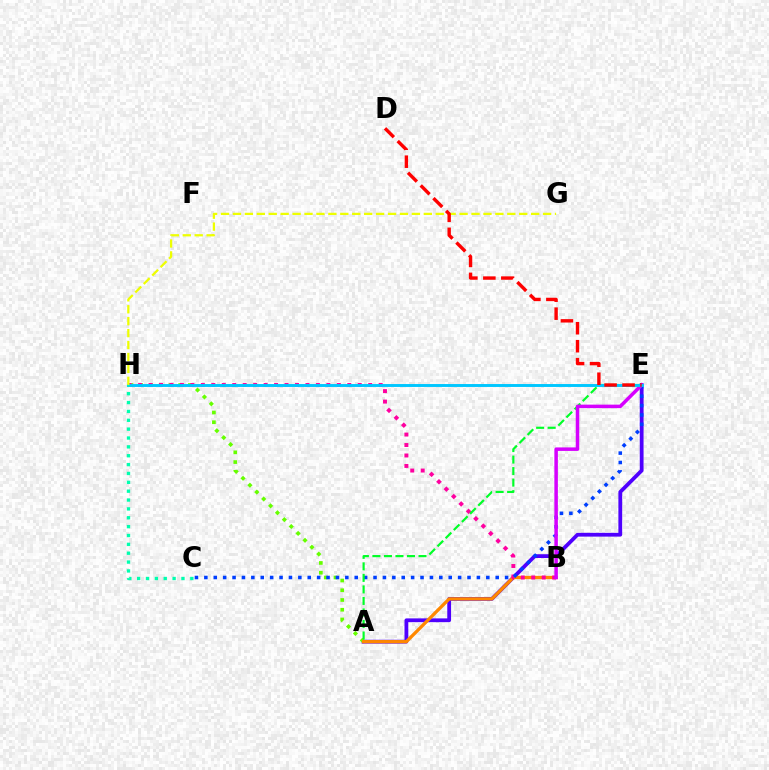{('A', 'E'): [{'color': '#4f00ff', 'line_style': 'solid', 'thickness': 2.72}, {'color': '#00ff27', 'line_style': 'dashed', 'thickness': 1.57}], ('A', 'H'): [{'color': '#66ff00', 'line_style': 'dotted', 'thickness': 2.65}], ('A', 'B'): [{'color': '#ff8800', 'line_style': 'solid', 'thickness': 2.36}], ('B', 'H'): [{'color': '#ff00a0', 'line_style': 'dotted', 'thickness': 2.84}], ('C', 'E'): [{'color': '#003fff', 'line_style': 'dotted', 'thickness': 2.55}], ('B', 'E'): [{'color': '#d600ff', 'line_style': 'solid', 'thickness': 2.53}], ('E', 'H'): [{'color': '#00c7ff', 'line_style': 'solid', 'thickness': 2.1}], ('G', 'H'): [{'color': '#eeff00', 'line_style': 'dashed', 'thickness': 1.62}], ('C', 'H'): [{'color': '#00ffaf', 'line_style': 'dotted', 'thickness': 2.41}], ('D', 'E'): [{'color': '#ff0000', 'line_style': 'dashed', 'thickness': 2.44}]}